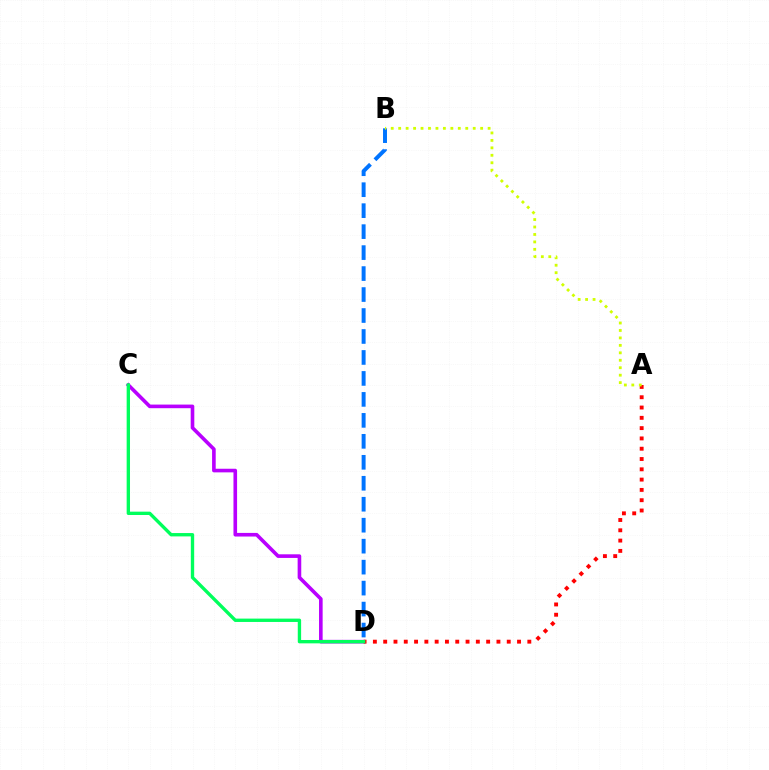{('C', 'D'): [{'color': '#b900ff', 'line_style': 'solid', 'thickness': 2.6}, {'color': '#00ff5c', 'line_style': 'solid', 'thickness': 2.41}], ('B', 'D'): [{'color': '#0074ff', 'line_style': 'dashed', 'thickness': 2.85}], ('A', 'D'): [{'color': '#ff0000', 'line_style': 'dotted', 'thickness': 2.8}], ('A', 'B'): [{'color': '#d1ff00', 'line_style': 'dotted', 'thickness': 2.02}]}